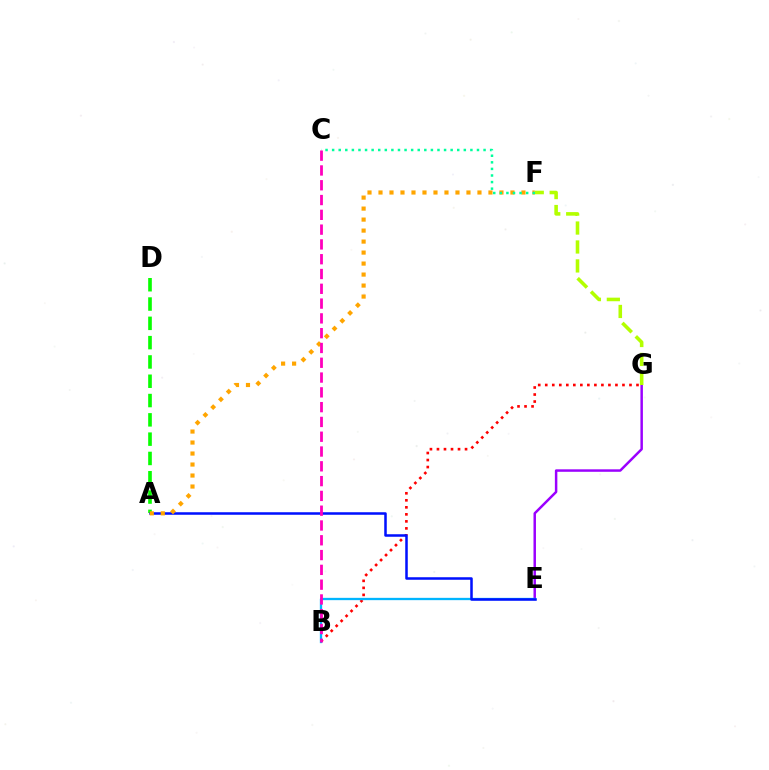{('E', 'G'): [{'color': '#9b00ff', 'line_style': 'solid', 'thickness': 1.78}], ('B', 'G'): [{'color': '#ff0000', 'line_style': 'dotted', 'thickness': 1.91}], ('B', 'E'): [{'color': '#00b5ff', 'line_style': 'solid', 'thickness': 1.66}], ('A', 'D'): [{'color': '#08ff00', 'line_style': 'dashed', 'thickness': 2.62}], ('A', 'E'): [{'color': '#0010ff', 'line_style': 'solid', 'thickness': 1.82}], ('A', 'F'): [{'color': '#ffa500', 'line_style': 'dotted', 'thickness': 2.99}], ('F', 'G'): [{'color': '#b3ff00', 'line_style': 'dashed', 'thickness': 2.57}], ('C', 'F'): [{'color': '#00ff9d', 'line_style': 'dotted', 'thickness': 1.79}], ('B', 'C'): [{'color': '#ff00bd', 'line_style': 'dashed', 'thickness': 2.01}]}